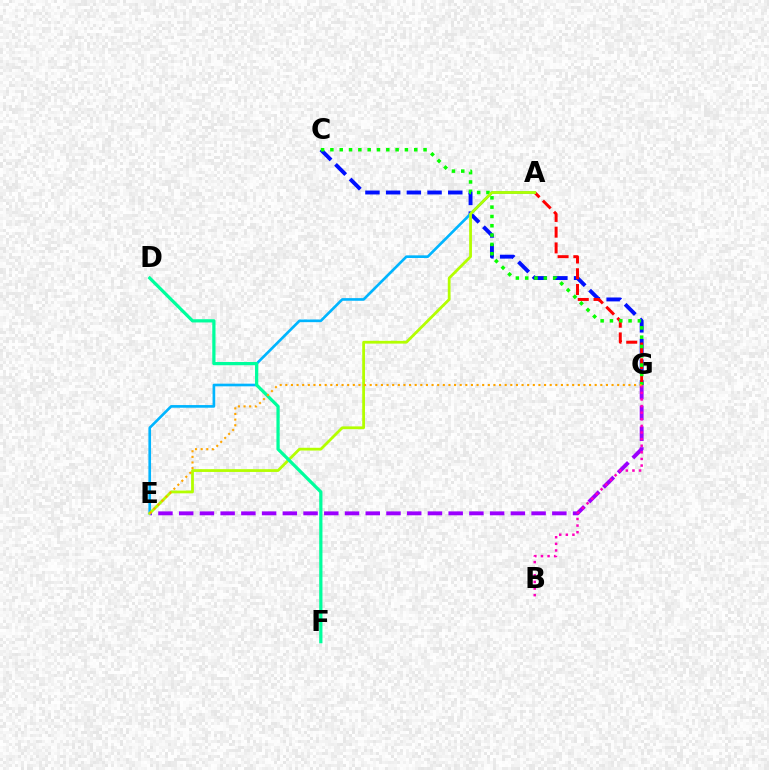{('C', 'G'): [{'color': '#0010ff', 'line_style': 'dashed', 'thickness': 2.81}, {'color': '#08ff00', 'line_style': 'dotted', 'thickness': 2.53}], ('E', 'G'): [{'color': '#9b00ff', 'line_style': 'dashed', 'thickness': 2.82}, {'color': '#ffa500', 'line_style': 'dotted', 'thickness': 1.53}], ('A', 'G'): [{'color': '#ff0000', 'line_style': 'dashed', 'thickness': 2.14}], ('A', 'E'): [{'color': '#00b5ff', 'line_style': 'solid', 'thickness': 1.91}, {'color': '#b3ff00', 'line_style': 'solid', 'thickness': 2.0}], ('D', 'F'): [{'color': '#00ff9d', 'line_style': 'solid', 'thickness': 2.32}], ('B', 'G'): [{'color': '#ff00bd', 'line_style': 'dotted', 'thickness': 1.8}]}